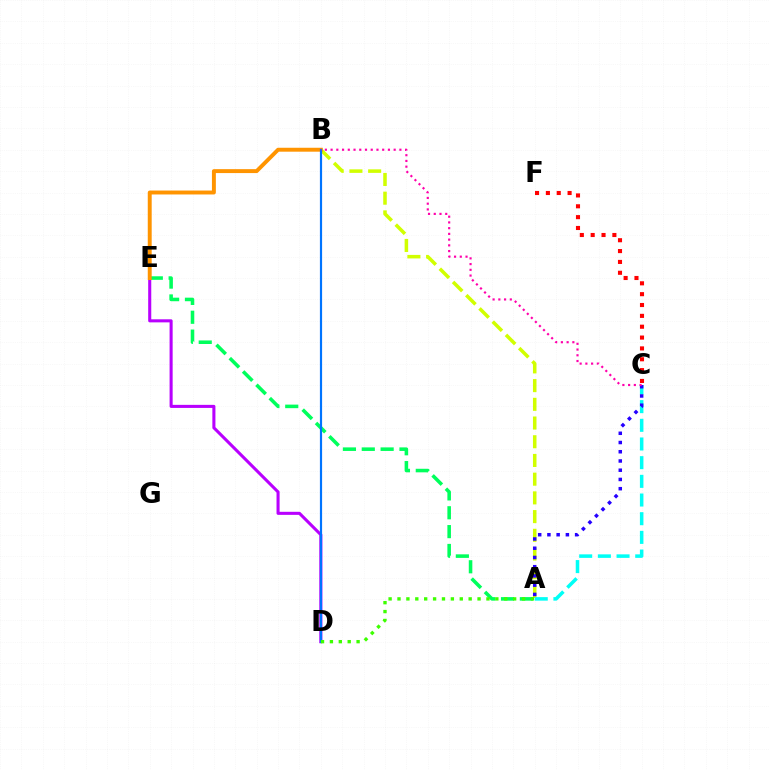{('D', 'E'): [{'color': '#b900ff', 'line_style': 'solid', 'thickness': 2.21}], ('A', 'E'): [{'color': '#00ff5c', 'line_style': 'dashed', 'thickness': 2.56}], ('A', 'B'): [{'color': '#d1ff00', 'line_style': 'dashed', 'thickness': 2.54}], ('A', 'C'): [{'color': '#00fff6', 'line_style': 'dashed', 'thickness': 2.54}, {'color': '#2500ff', 'line_style': 'dotted', 'thickness': 2.51}], ('B', 'E'): [{'color': '#ff9400', 'line_style': 'solid', 'thickness': 2.83}], ('B', 'D'): [{'color': '#0074ff', 'line_style': 'solid', 'thickness': 1.57}], ('B', 'C'): [{'color': '#ff00ac', 'line_style': 'dotted', 'thickness': 1.56}], ('A', 'D'): [{'color': '#3dff00', 'line_style': 'dotted', 'thickness': 2.42}], ('C', 'F'): [{'color': '#ff0000', 'line_style': 'dotted', 'thickness': 2.95}]}